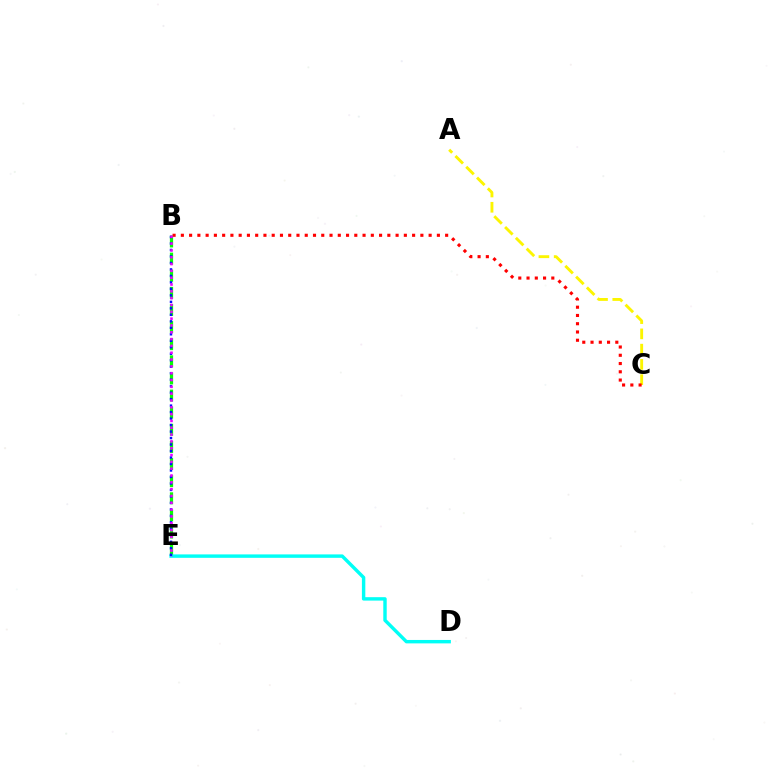{('B', 'E'): [{'color': '#08ff00', 'line_style': 'dashed', 'thickness': 2.33}, {'color': '#0010ff', 'line_style': 'dotted', 'thickness': 1.76}, {'color': '#ee00ff', 'line_style': 'dotted', 'thickness': 1.85}], ('A', 'C'): [{'color': '#fcf500', 'line_style': 'dashed', 'thickness': 2.07}], ('D', 'E'): [{'color': '#00fff6', 'line_style': 'solid', 'thickness': 2.46}], ('B', 'C'): [{'color': '#ff0000', 'line_style': 'dotted', 'thickness': 2.24}]}